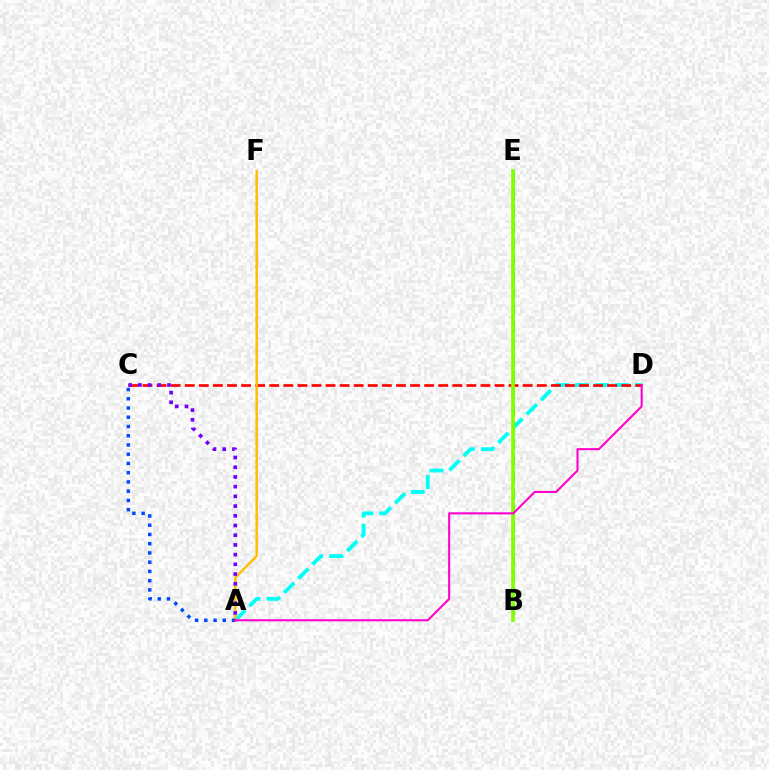{('A', 'D'): [{'color': '#00fff6', 'line_style': 'dashed', 'thickness': 2.73}, {'color': '#ff00cf', 'line_style': 'solid', 'thickness': 1.5}], ('C', 'D'): [{'color': '#ff0000', 'line_style': 'dashed', 'thickness': 1.91}], ('A', 'F'): [{'color': '#ffbd00', 'line_style': 'solid', 'thickness': 1.75}], ('B', 'E'): [{'color': '#00ff39', 'line_style': 'dashed', 'thickness': 2.26}, {'color': '#84ff00', 'line_style': 'solid', 'thickness': 2.63}], ('A', 'C'): [{'color': '#004bff', 'line_style': 'dotted', 'thickness': 2.51}, {'color': '#7200ff', 'line_style': 'dotted', 'thickness': 2.64}]}